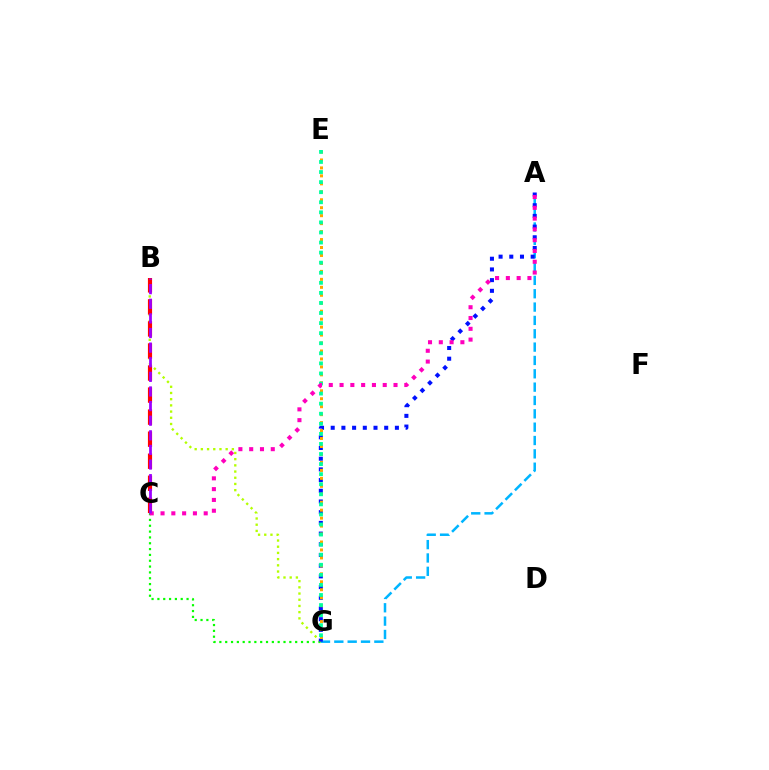{('C', 'G'): [{'color': '#08ff00', 'line_style': 'dotted', 'thickness': 1.58}], ('A', 'G'): [{'color': '#00b5ff', 'line_style': 'dashed', 'thickness': 1.81}, {'color': '#0010ff', 'line_style': 'dotted', 'thickness': 2.91}], ('B', 'G'): [{'color': '#b3ff00', 'line_style': 'dotted', 'thickness': 1.68}], ('B', 'C'): [{'color': '#ff0000', 'line_style': 'dashed', 'thickness': 2.99}, {'color': '#9b00ff', 'line_style': 'dashed', 'thickness': 1.99}], ('E', 'G'): [{'color': '#ffa500', 'line_style': 'dotted', 'thickness': 2.16}, {'color': '#00ff9d', 'line_style': 'dotted', 'thickness': 2.74}], ('A', 'C'): [{'color': '#ff00bd', 'line_style': 'dotted', 'thickness': 2.93}]}